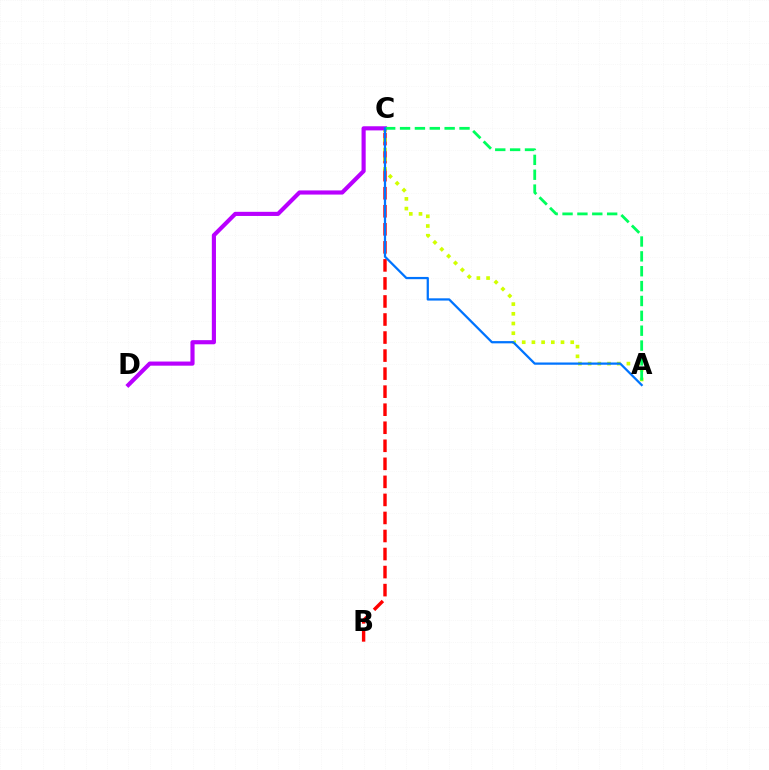{('B', 'C'): [{'color': '#ff0000', 'line_style': 'dashed', 'thickness': 2.45}], ('A', 'C'): [{'color': '#d1ff00', 'line_style': 'dotted', 'thickness': 2.64}, {'color': '#00ff5c', 'line_style': 'dashed', 'thickness': 2.02}, {'color': '#0074ff', 'line_style': 'solid', 'thickness': 1.62}], ('C', 'D'): [{'color': '#b900ff', 'line_style': 'solid', 'thickness': 2.98}]}